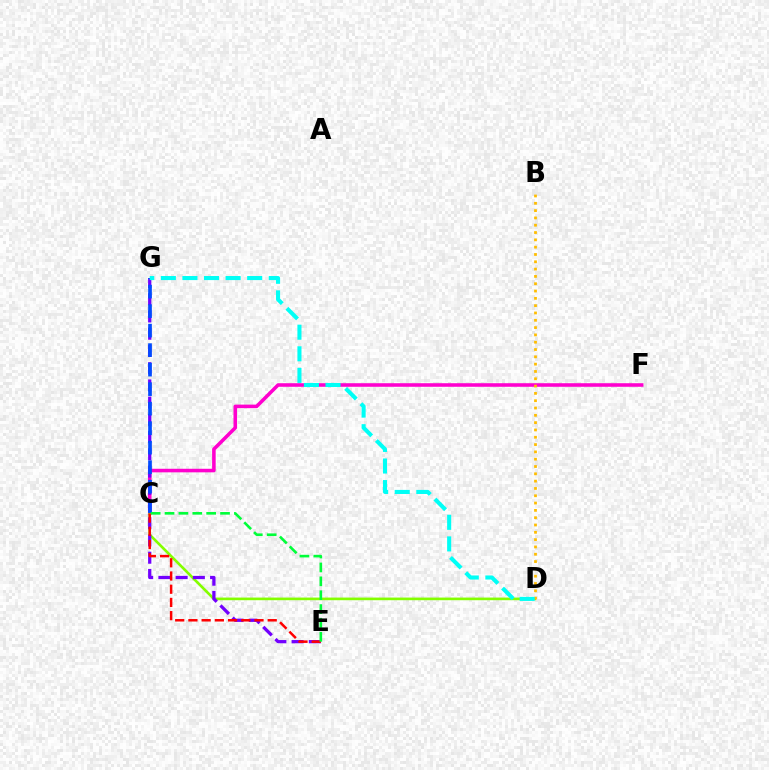{('C', 'F'): [{'color': '#ff00cf', 'line_style': 'solid', 'thickness': 2.56}], ('C', 'D'): [{'color': '#84ff00', 'line_style': 'solid', 'thickness': 1.9}], ('E', 'G'): [{'color': '#7200ff', 'line_style': 'dashed', 'thickness': 2.34}], ('B', 'D'): [{'color': '#ffbd00', 'line_style': 'dotted', 'thickness': 1.99}], ('C', 'G'): [{'color': '#004bff', 'line_style': 'dashed', 'thickness': 2.65}], ('D', 'G'): [{'color': '#00fff6', 'line_style': 'dashed', 'thickness': 2.93}], ('C', 'E'): [{'color': '#ff0000', 'line_style': 'dashed', 'thickness': 1.8}, {'color': '#00ff39', 'line_style': 'dashed', 'thickness': 1.88}]}